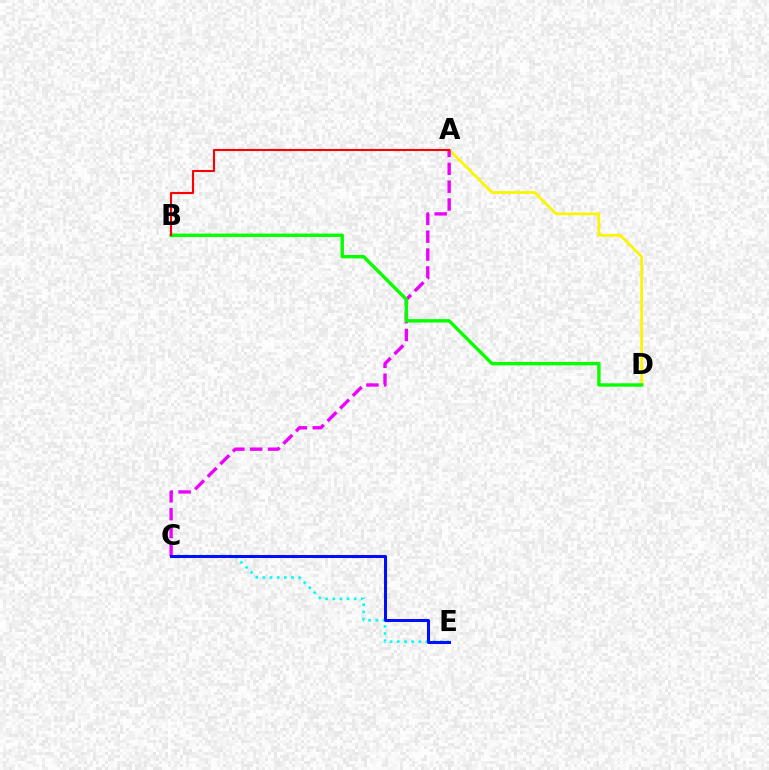{('A', 'D'): [{'color': '#fcf500', 'line_style': 'solid', 'thickness': 2.0}], ('C', 'E'): [{'color': '#00fff6', 'line_style': 'dotted', 'thickness': 1.95}, {'color': '#0010ff', 'line_style': 'solid', 'thickness': 2.18}], ('A', 'C'): [{'color': '#ee00ff', 'line_style': 'dashed', 'thickness': 2.43}], ('B', 'D'): [{'color': '#08ff00', 'line_style': 'solid', 'thickness': 2.44}], ('A', 'B'): [{'color': '#ff0000', 'line_style': 'solid', 'thickness': 1.52}]}